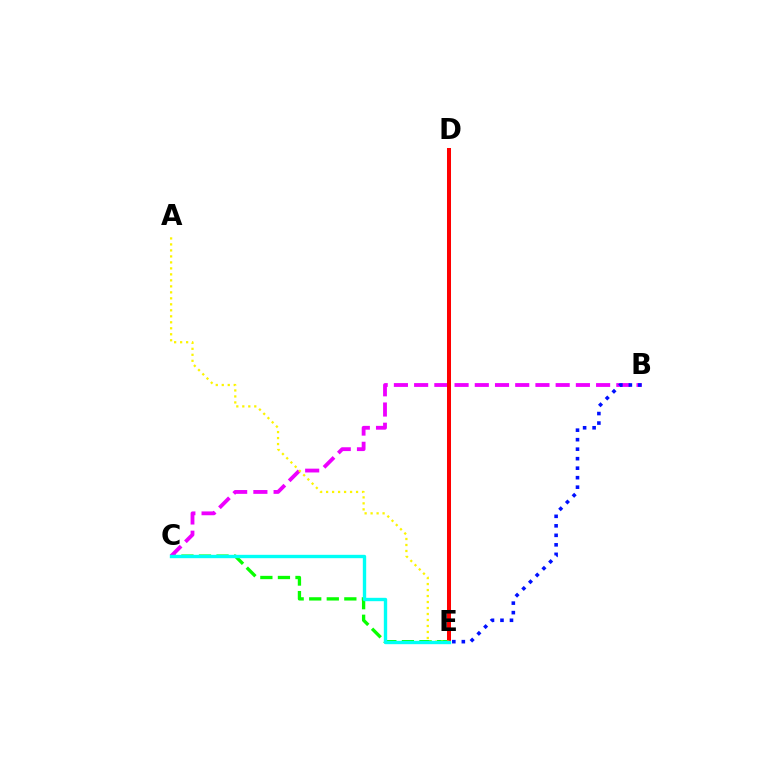{('C', 'E'): [{'color': '#08ff00', 'line_style': 'dashed', 'thickness': 2.39}, {'color': '#00fff6', 'line_style': 'solid', 'thickness': 2.42}], ('B', 'C'): [{'color': '#ee00ff', 'line_style': 'dashed', 'thickness': 2.75}], ('B', 'E'): [{'color': '#0010ff', 'line_style': 'dotted', 'thickness': 2.58}], ('D', 'E'): [{'color': '#ff0000', 'line_style': 'solid', 'thickness': 2.89}], ('A', 'E'): [{'color': '#fcf500', 'line_style': 'dotted', 'thickness': 1.63}]}